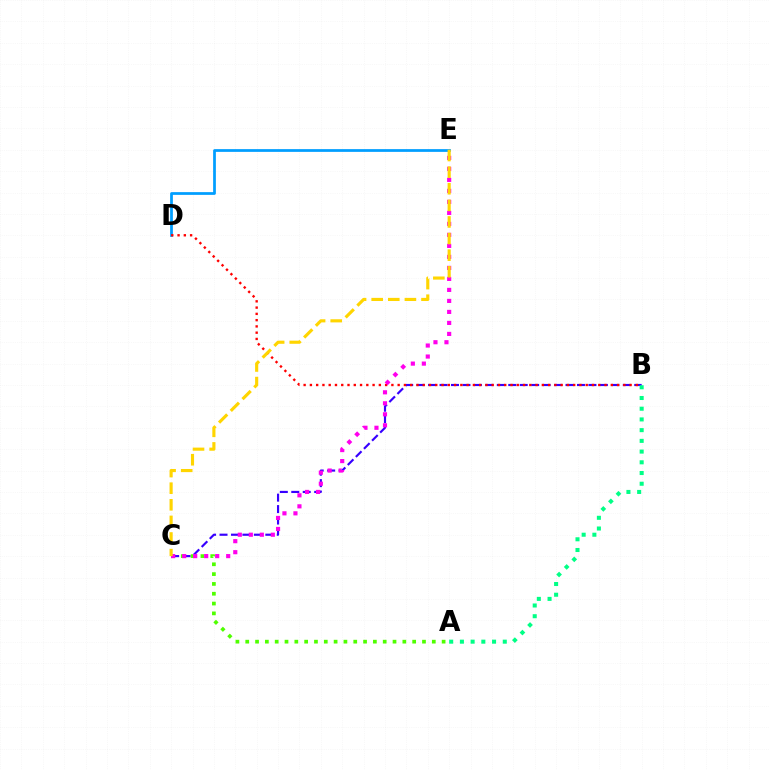{('D', 'E'): [{'color': '#009eff', 'line_style': 'solid', 'thickness': 1.98}], ('B', 'C'): [{'color': '#3700ff', 'line_style': 'dashed', 'thickness': 1.56}], ('B', 'D'): [{'color': '#ff0000', 'line_style': 'dotted', 'thickness': 1.7}], ('A', 'C'): [{'color': '#4fff00', 'line_style': 'dotted', 'thickness': 2.67}], ('C', 'E'): [{'color': '#ff00ed', 'line_style': 'dotted', 'thickness': 2.99}, {'color': '#ffd500', 'line_style': 'dashed', 'thickness': 2.26}], ('A', 'B'): [{'color': '#00ff86', 'line_style': 'dotted', 'thickness': 2.91}]}